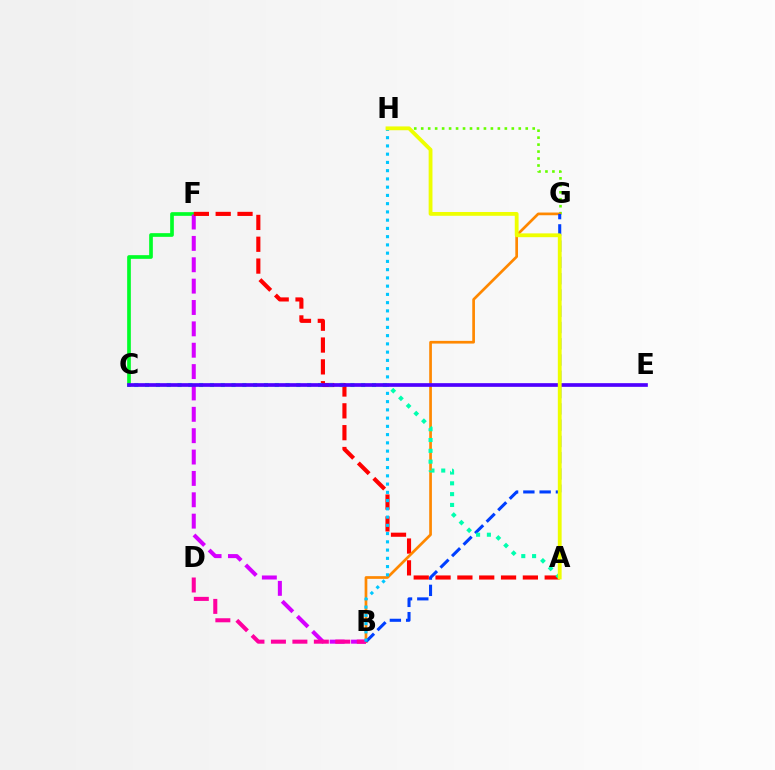{('C', 'F'): [{'color': '#00ff27', 'line_style': 'solid', 'thickness': 2.65}], ('B', 'F'): [{'color': '#d600ff', 'line_style': 'dashed', 'thickness': 2.9}], ('A', 'F'): [{'color': '#ff0000', 'line_style': 'dashed', 'thickness': 2.97}], ('G', 'H'): [{'color': '#66ff00', 'line_style': 'dotted', 'thickness': 1.89}], ('B', 'G'): [{'color': '#ff8800', 'line_style': 'solid', 'thickness': 1.94}, {'color': '#003fff', 'line_style': 'dashed', 'thickness': 2.21}], ('B', 'D'): [{'color': '#ff00a0', 'line_style': 'dashed', 'thickness': 2.92}], ('A', 'C'): [{'color': '#00ffaf', 'line_style': 'dotted', 'thickness': 2.94}], ('B', 'H'): [{'color': '#00c7ff', 'line_style': 'dotted', 'thickness': 2.24}], ('C', 'E'): [{'color': '#4f00ff', 'line_style': 'solid', 'thickness': 2.65}], ('A', 'H'): [{'color': '#eeff00', 'line_style': 'solid', 'thickness': 2.74}]}